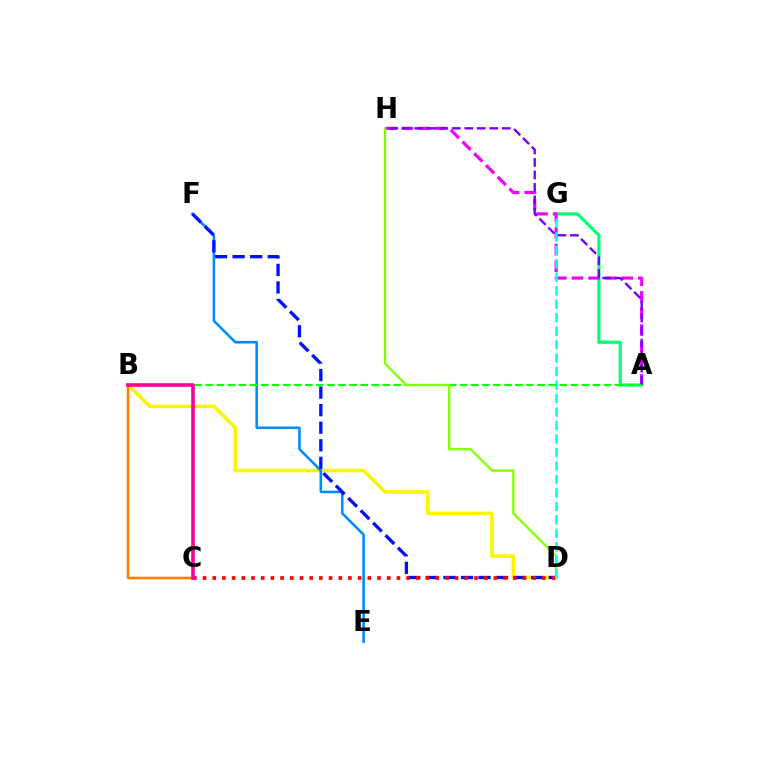{('B', 'D'): [{'color': '#fcf500', 'line_style': 'solid', 'thickness': 2.55}], ('E', 'F'): [{'color': '#008cff', 'line_style': 'solid', 'thickness': 1.85}], ('A', 'G'): [{'color': '#00ff74', 'line_style': 'solid', 'thickness': 2.26}], ('A', 'H'): [{'color': '#ee00ff', 'line_style': 'dashed', 'thickness': 2.26}, {'color': '#7200ff', 'line_style': 'dashed', 'thickness': 1.7}], ('D', 'F'): [{'color': '#0010ff', 'line_style': 'dashed', 'thickness': 2.38}], ('C', 'D'): [{'color': '#ff0000', 'line_style': 'dotted', 'thickness': 2.63}], ('A', 'B'): [{'color': '#08ff00', 'line_style': 'dashed', 'thickness': 1.5}], ('D', 'H'): [{'color': '#84ff00', 'line_style': 'solid', 'thickness': 1.68}], ('B', 'C'): [{'color': '#ff7c00', 'line_style': 'solid', 'thickness': 1.8}, {'color': '#ff0094', 'line_style': 'solid', 'thickness': 2.6}], ('D', 'G'): [{'color': '#00fff6', 'line_style': 'dashed', 'thickness': 1.83}]}